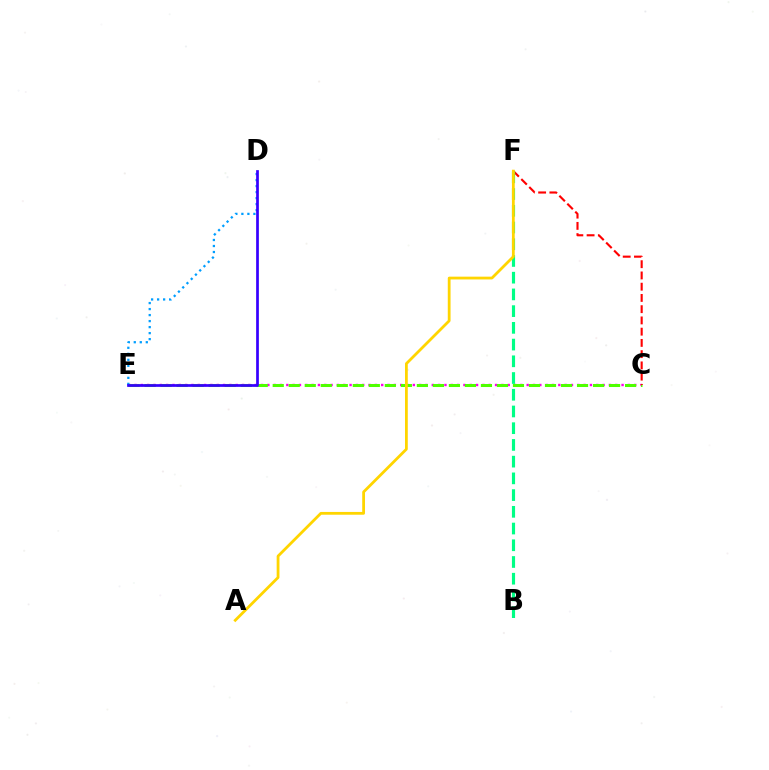{('C', 'E'): [{'color': '#ff00ed', 'line_style': 'dotted', 'thickness': 1.72}, {'color': '#4fff00', 'line_style': 'dashed', 'thickness': 2.18}], ('C', 'F'): [{'color': '#ff0000', 'line_style': 'dashed', 'thickness': 1.53}], ('B', 'F'): [{'color': '#00ff86', 'line_style': 'dashed', 'thickness': 2.27}], ('A', 'F'): [{'color': '#ffd500', 'line_style': 'solid', 'thickness': 2.01}], ('D', 'E'): [{'color': '#009eff', 'line_style': 'dotted', 'thickness': 1.63}, {'color': '#3700ff', 'line_style': 'solid', 'thickness': 1.96}]}